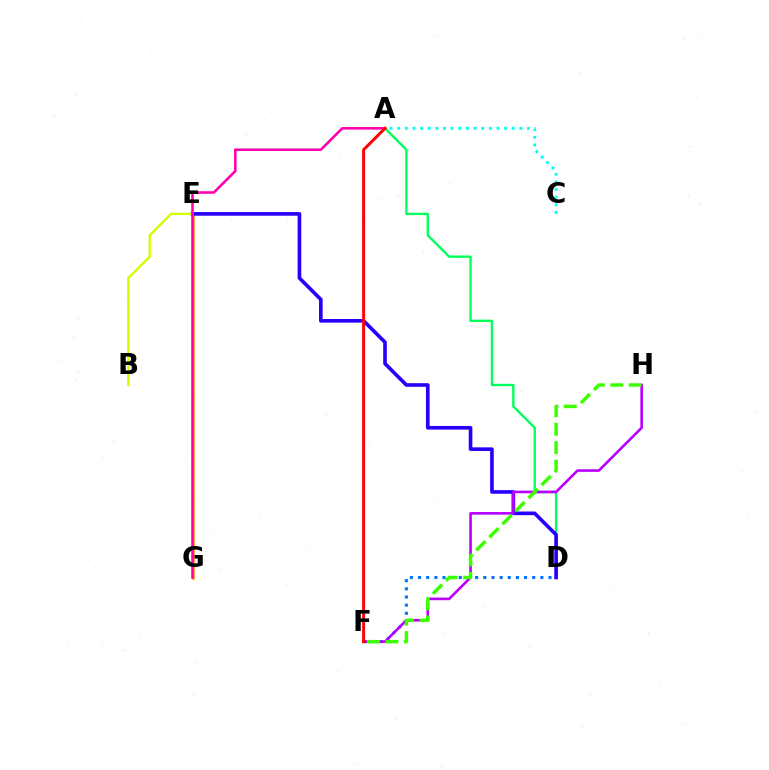{('D', 'F'): [{'color': '#0074ff', 'line_style': 'dotted', 'thickness': 2.22}], ('A', 'D'): [{'color': '#00ff5c', 'line_style': 'solid', 'thickness': 1.7}], ('E', 'G'): [{'color': '#ff9400', 'line_style': 'solid', 'thickness': 1.85}], ('D', 'E'): [{'color': '#2500ff', 'line_style': 'solid', 'thickness': 2.62}], ('A', 'C'): [{'color': '#00fff6', 'line_style': 'dotted', 'thickness': 2.07}], ('B', 'E'): [{'color': '#d1ff00', 'line_style': 'solid', 'thickness': 1.7}], ('F', 'H'): [{'color': '#b900ff', 'line_style': 'solid', 'thickness': 1.88}, {'color': '#3dff00', 'line_style': 'dashed', 'thickness': 2.51}], ('A', 'G'): [{'color': '#ff00ac', 'line_style': 'solid', 'thickness': 1.85}], ('A', 'F'): [{'color': '#ff0000', 'line_style': 'solid', 'thickness': 2.13}]}